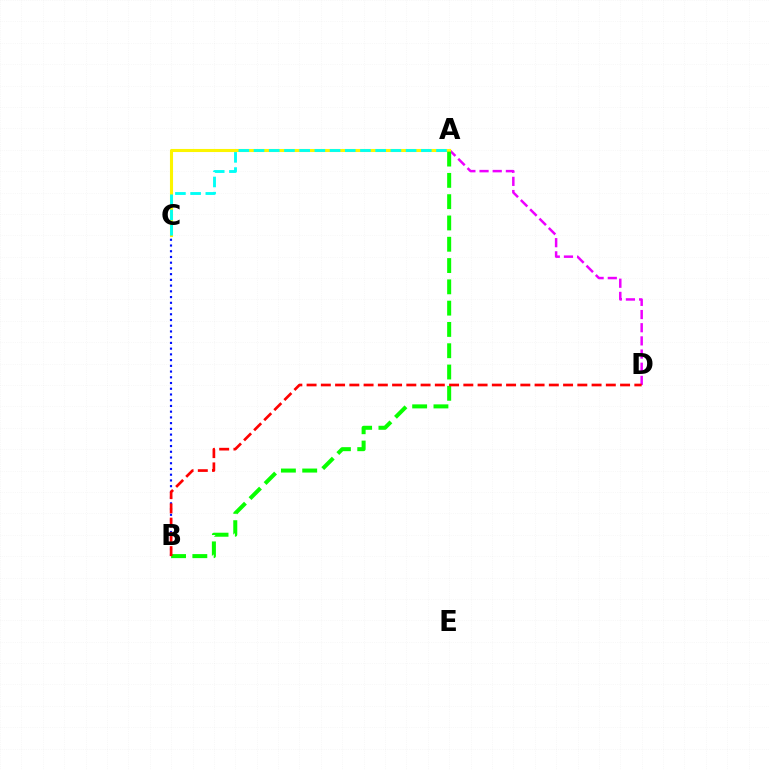{('A', 'D'): [{'color': '#ee00ff', 'line_style': 'dashed', 'thickness': 1.79}], ('A', 'C'): [{'color': '#fcf500', 'line_style': 'solid', 'thickness': 2.22}, {'color': '#00fff6', 'line_style': 'dashed', 'thickness': 2.07}], ('B', 'C'): [{'color': '#0010ff', 'line_style': 'dotted', 'thickness': 1.56}], ('A', 'B'): [{'color': '#08ff00', 'line_style': 'dashed', 'thickness': 2.89}], ('B', 'D'): [{'color': '#ff0000', 'line_style': 'dashed', 'thickness': 1.94}]}